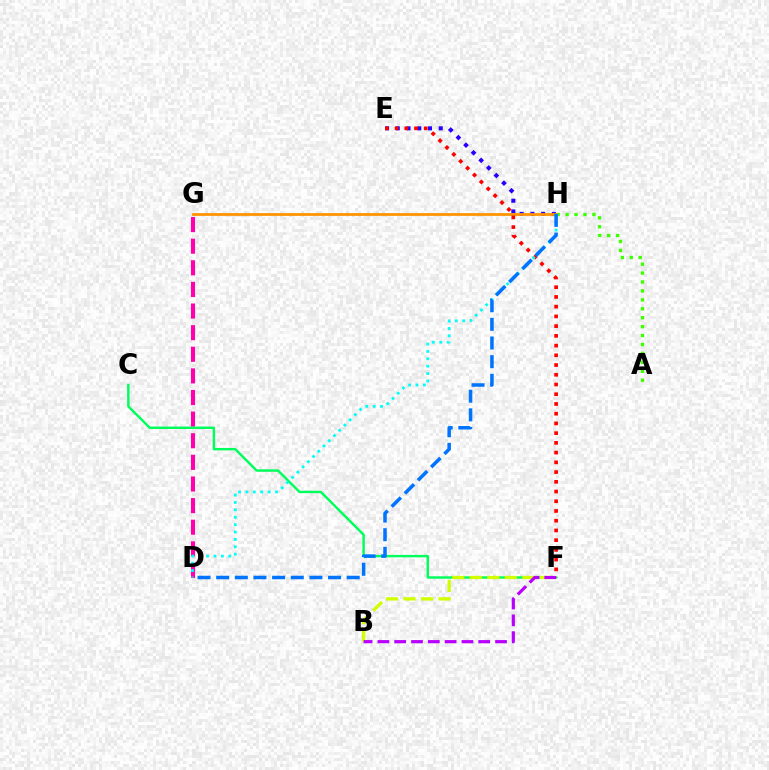{('E', 'H'): [{'color': '#2500ff', 'line_style': 'dotted', 'thickness': 2.92}], ('D', 'G'): [{'color': '#ff00ac', 'line_style': 'dashed', 'thickness': 2.94}], ('A', 'H'): [{'color': '#3dff00', 'line_style': 'dotted', 'thickness': 2.43}], ('G', 'H'): [{'color': '#ff9400', 'line_style': 'solid', 'thickness': 1.99}], ('C', 'F'): [{'color': '#00ff5c', 'line_style': 'solid', 'thickness': 1.75}], ('B', 'F'): [{'color': '#d1ff00', 'line_style': 'dashed', 'thickness': 2.38}, {'color': '#b900ff', 'line_style': 'dashed', 'thickness': 2.28}], ('E', 'F'): [{'color': '#ff0000', 'line_style': 'dotted', 'thickness': 2.64}], ('D', 'H'): [{'color': '#00fff6', 'line_style': 'dotted', 'thickness': 2.01}, {'color': '#0074ff', 'line_style': 'dashed', 'thickness': 2.53}]}